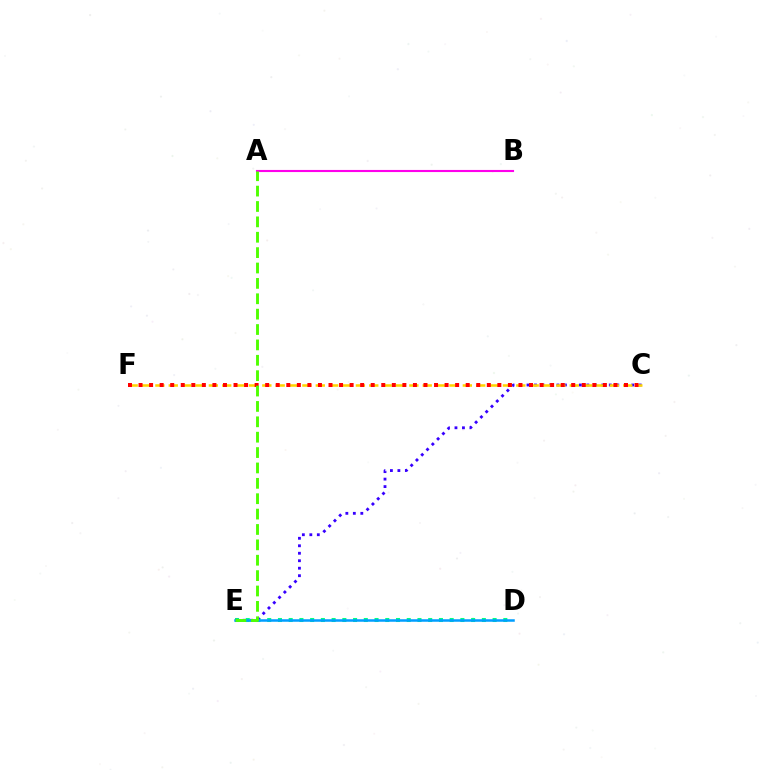{('D', 'E'): [{'color': '#00ff86', 'line_style': 'dotted', 'thickness': 2.92}, {'color': '#009eff', 'line_style': 'solid', 'thickness': 1.81}], ('A', 'B'): [{'color': '#ff00ed', 'line_style': 'solid', 'thickness': 1.52}], ('C', 'E'): [{'color': '#3700ff', 'line_style': 'dotted', 'thickness': 2.03}], ('C', 'F'): [{'color': '#ffd500', 'line_style': 'dashed', 'thickness': 1.82}, {'color': '#ff0000', 'line_style': 'dotted', 'thickness': 2.87}], ('A', 'E'): [{'color': '#4fff00', 'line_style': 'dashed', 'thickness': 2.09}]}